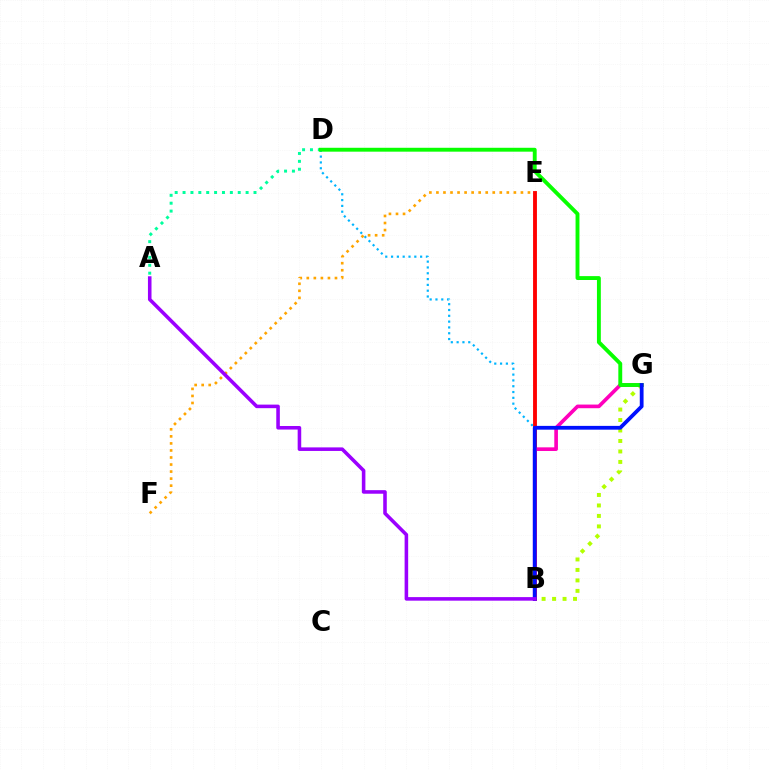{('B', 'G'): [{'color': '#b3ff00', 'line_style': 'dotted', 'thickness': 2.85}, {'color': '#ff00bd', 'line_style': 'solid', 'thickness': 2.63}, {'color': '#0010ff', 'line_style': 'solid', 'thickness': 2.72}], ('B', 'D'): [{'color': '#00b5ff', 'line_style': 'dotted', 'thickness': 1.58}], ('B', 'E'): [{'color': '#ff0000', 'line_style': 'solid', 'thickness': 2.78}], ('A', 'D'): [{'color': '#00ff9d', 'line_style': 'dotted', 'thickness': 2.14}], ('D', 'G'): [{'color': '#08ff00', 'line_style': 'solid', 'thickness': 2.8}], ('E', 'F'): [{'color': '#ffa500', 'line_style': 'dotted', 'thickness': 1.91}], ('A', 'B'): [{'color': '#9b00ff', 'line_style': 'solid', 'thickness': 2.56}]}